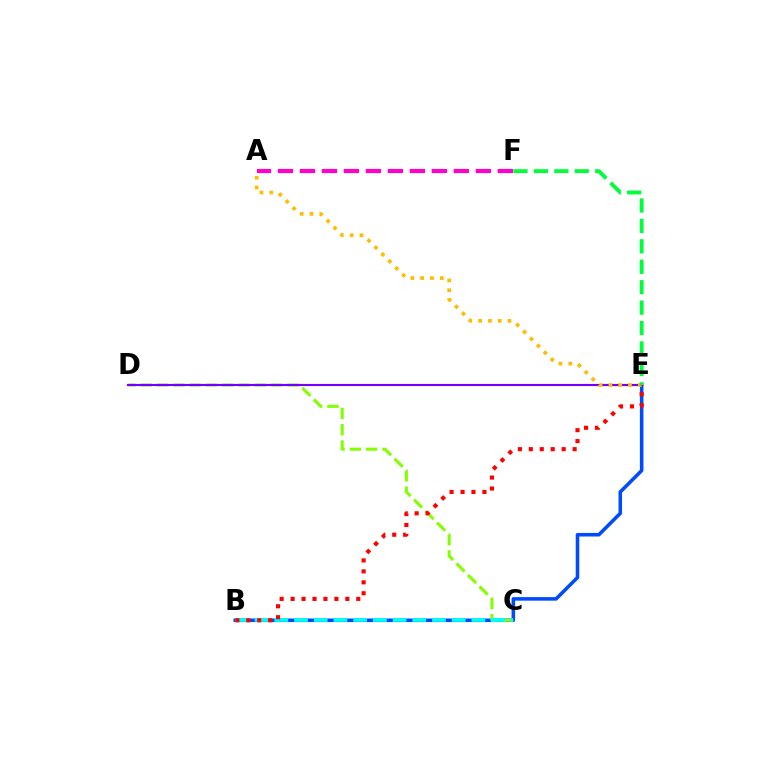{('B', 'E'): [{'color': '#004bff', 'line_style': 'solid', 'thickness': 2.56}, {'color': '#ff0000', 'line_style': 'dotted', 'thickness': 2.97}], ('C', 'D'): [{'color': '#84ff00', 'line_style': 'dashed', 'thickness': 2.21}], ('D', 'E'): [{'color': '#7200ff', 'line_style': 'solid', 'thickness': 1.54}], ('A', 'E'): [{'color': '#ffbd00', 'line_style': 'dotted', 'thickness': 2.66}], ('B', 'C'): [{'color': '#00fff6', 'line_style': 'dashed', 'thickness': 2.68}], ('E', 'F'): [{'color': '#00ff39', 'line_style': 'dashed', 'thickness': 2.78}], ('A', 'F'): [{'color': '#ff00cf', 'line_style': 'dashed', 'thickness': 2.99}]}